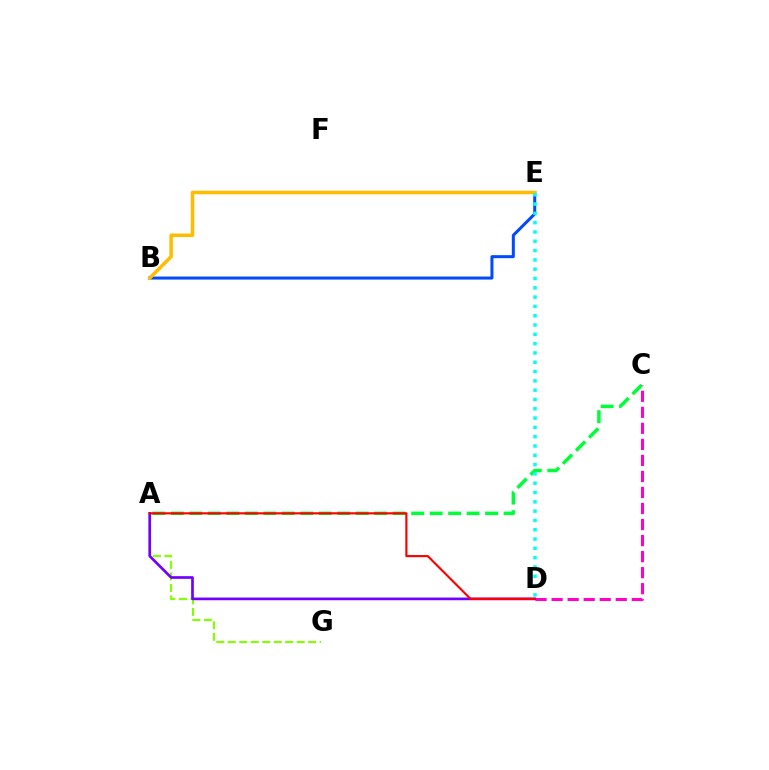{('A', 'G'): [{'color': '#84ff00', 'line_style': 'dashed', 'thickness': 1.56}], ('A', 'C'): [{'color': '#00ff39', 'line_style': 'dashed', 'thickness': 2.51}], ('C', 'D'): [{'color': '#ff00cf', 'line_style': 'dashed', 'thickness': 2.18}], ('B', 'E'): [{'color': '#004bff', 'line_style': 'solid', 'thickness': 2.17}, {'color': '#ffbd00', 'line_style': 'solid', 'thickness': 2.53}], ('A', 'D'): [{'color': '#7200ff', 'line_style': 'solid', 'thickness': 1.94}, {'color': '#ff0000', 'line_style': 'solid', 'thickness': 1.55}], ('D', 'E'): [{'color': '#00fff6', 'line_style': 'dotted', 'thickness': 2.53}]}